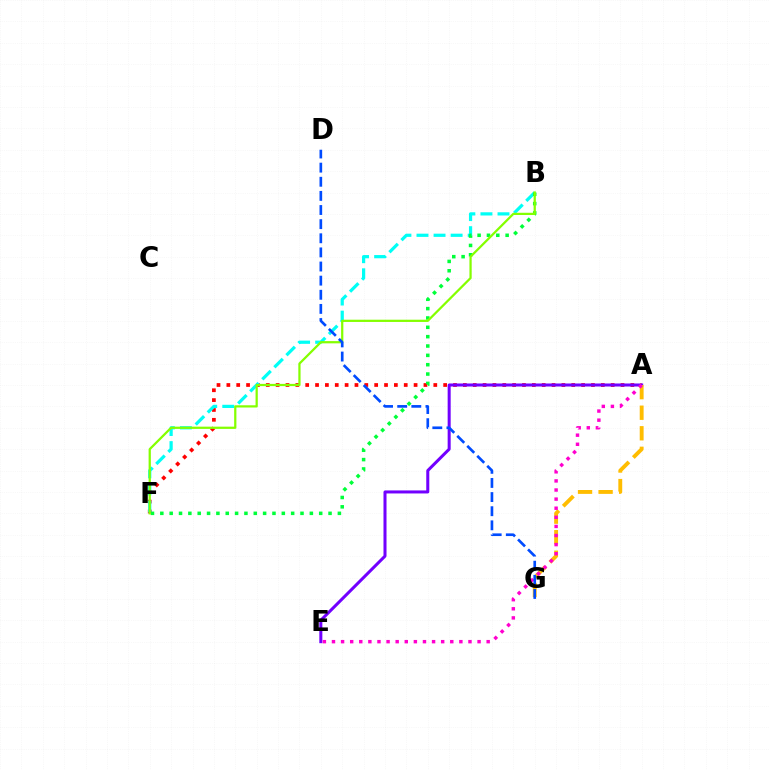{('A', 'F'): [{'color': '#ff0000', 'line_style': 'dotted', 'thickness': 2.68}], ('A', 'E'): [{'color': '#7200ff', 'line_style': 'solid', 'thickness': 2.18}, {'color': '#ff00cf', 'line_style': 'dotted', 'thickness': 2.47}], ('B', 'F'): [{'color': '#00fff6', 'line_style': 'dashed', 'thickness': 2.32}, {'color': '#00ff39', 'line_style': 'dotted', 'thickness': 2.54}, {'color': '#84ff00', 'line_style': 'solid', 'thickness': 1.61}], ('A', 'G'): [{'color': '#ffbd00', 'line_style': 'dashed', 'thickness': 2.79}], ('D', 'G'): [{'color': '#004bff', 'line_style': 'dashed', 'thickness': 1.92}]}